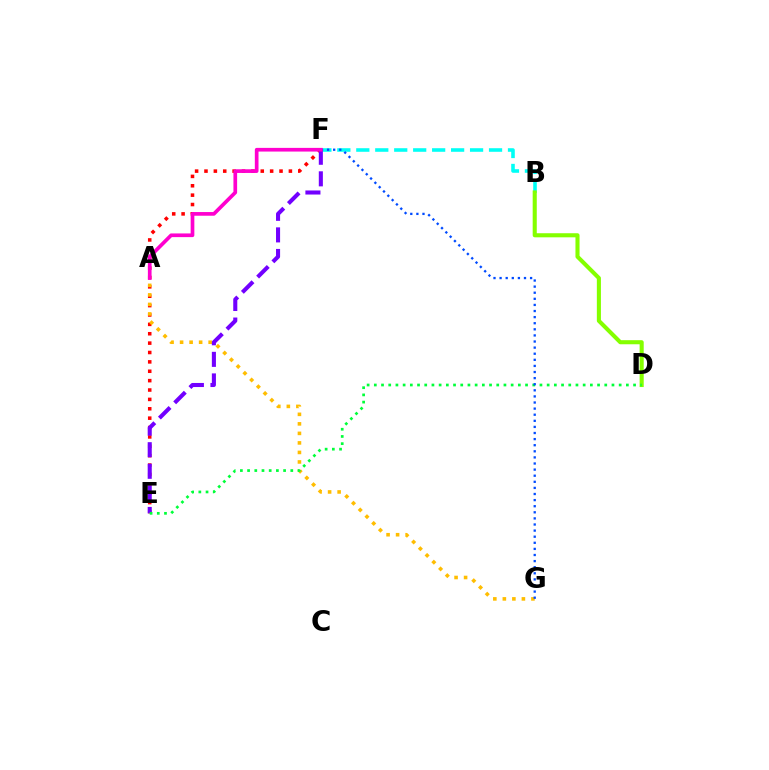{('E', 'F'): [{'color': '#ff0000', 'line_style': 'dotted', 'thickness': 2.55}, {'color': '#7200ff', 'line_style': 'dashed', 'thickness': 2.93}], ('B', 'F'): [{'color': '#00fff6', 'line_style': 'dashed', 'thickness': 2.58}], ('A', 'G'): [{'color': '#ffbd00', 'line_style': 'dotted', 'thickness': 2.59}], ('B', 'D'): [{'color': '#84ff00', 'line_style': 'solid', 'thickness': 2.94}], ('D', 'E'): [{'color': '#00ff39', 'line_style': 'dotted', 'thickness': 1.96}], ('F', 'G'): [{'color': '#004bff', 'line_style': 'dotted', 'thickness': 1.66}], ('A', 'F'): [{'color': '#ff00cf', 'line_style': 'solid', 'thickness': 2.65}]}